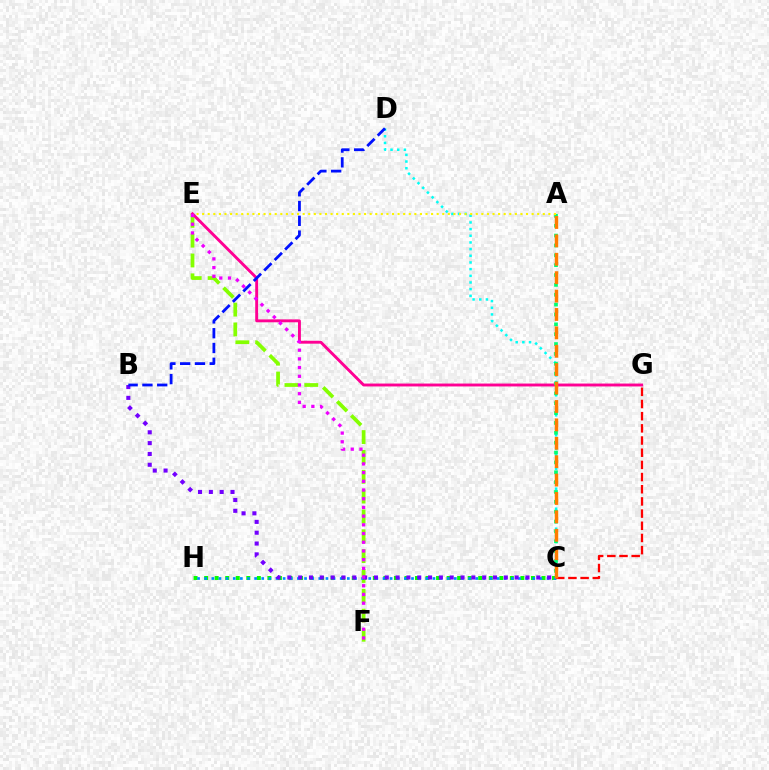{('C', 'H'): [{'color': '#08ff00', 'line_style': 'dotted', 'thickness': 2.86}, {'color': '#008cff', 'line_style': 'dotted', 'thickness': 1.94}], ('E', 'F'): [{'color': '#84ff00', 'line_style': 'dashed', 'thickness': 2.7}, {'color': '#ee00ff', 'line_style': 'dotted', 'thickness': 2.36}], ('C', 'D'): [{'color': '#00fff6', 'line_style': 'dotted', 'thickness': 1.81}], ('B', 'C'): [{'color': '#7200ff', 'line_style': 'dotted', 'thickness': 2.94}], ('E', 'G'): [{'color': '#ff0094', 'line_style': 'solid', 'thickness': 2.09}], ('A', 'C'): [{'color': '#00ff74', 'line_style': 'dotted', 'thickness': 2.68}, {'color': '#ff7c00', 'line_style': 'dashed', 'thickness': 2.5}], ('C', 'G'): [{'color': '#ff0000', 'line_style': 'dashed', 'thickness': 1.65}], ('A', 'E'): [{'color': '#fcf500', 'line_style': 'dotted', 'thickness': 1.52}], ('B', 'D'): [{'color': '#0010ff', 'line_style': 'dashed', 'thickness': 2.01}]}